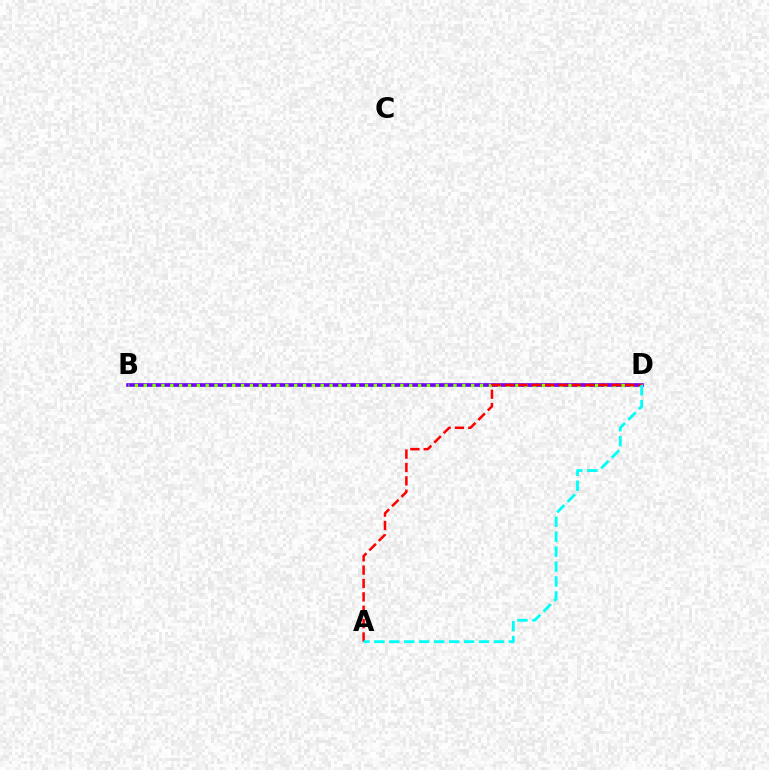{('B', 'D'): [{'color': '#7200ff', 'line_style': 'solid', 'thickness': 2.64}, {'color': '#84ff00', 'line_style': 'dotted', 'thickness': 2.4}], ('A', 'D'): [{'color': '#ff0000', 'line_style': 'dashed', 'thickness': 1.82}, {'color': '#00fff6', 'line_style': 'dashed', 'thickness': 2.03}]}